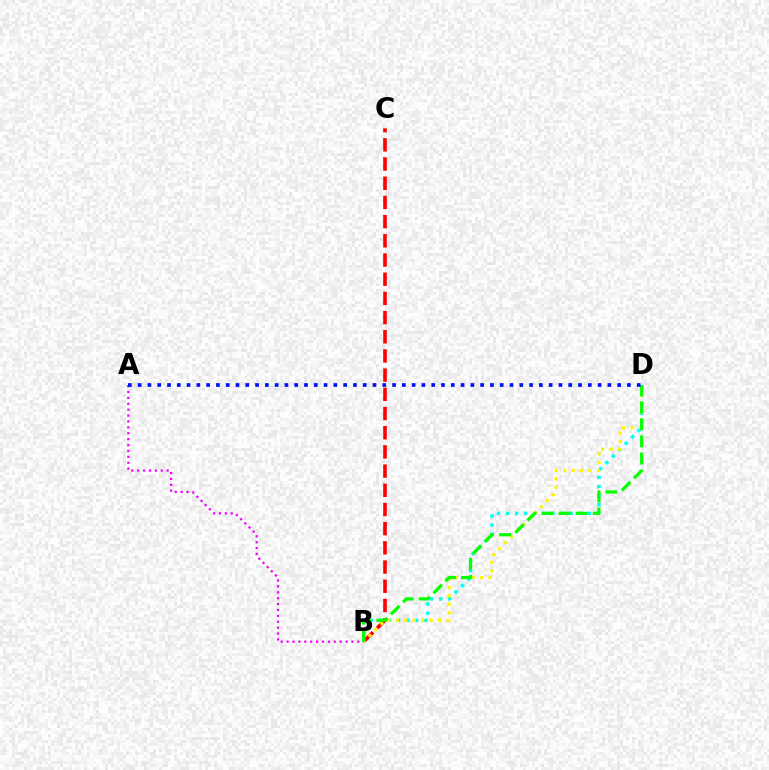{('A', 'B'): [{'color': '#ee00ff', 'line_style': 'dotted', 'thickness': 1.6}], ('B', 'C'): [{'color': '#ff0000', 'line_style': 'dashed', 'thickness': 2.61}], ('B', 'D'): [{'color': '#00fff6', 'line_style': 'dotted', 'thickness': 2.47}, {'color': '#fcf500', 'line_style': 'dotted', 'thickness': 2.3}, {'color': '#08ff00', 'line_style': 'dashed', 'thickness': 2.32}], ('A', 'D'): [{'color': '#0010ff', 'line_style': 'dotted', 'thickness': 2.66}]}